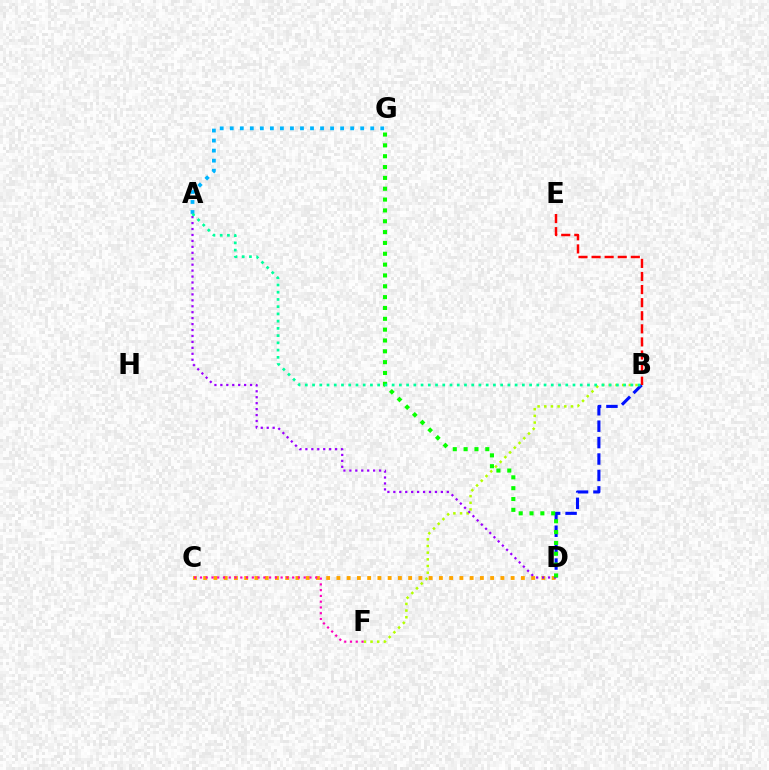{('B', 'F'): [{'color': '#b3ff00', 'line_style': 'dotted', 'thickness': 1.81}], ('B', 'D'): [{'color': '#0010ff', 'line_style': 'dashed', 'thickness': 2.23}], ('C', 'D'): [{'color': '#ffa500', 'line_style': 'dotted', 'thickness': 2.78}], ('A', 'D'): [{'color': '#9b00ff', 'line_style': 'dotted', 'thickness': 1.61}], ('A', 'G'): [{'color': '#00b5ff', 'line_style': 'dotted', 'thickness': 2.73}], ('C', 'F'): [{'color': '#ff00bd', 'line_style': 'dotted', 'thickness': 1.57}], ('D', 'G'): [{'color': '#08ff00', 'line_style': 'dotted', 'thickness': 2.94}], ('A', 'B'): [{'color': '#00ff9d', 'line_style': 'dotted', 'thickness': 1.97}], ('B', 'E'): [{'color': '#ff0000', 'line_style': 'dashed', 'thickness': 1.78}]}